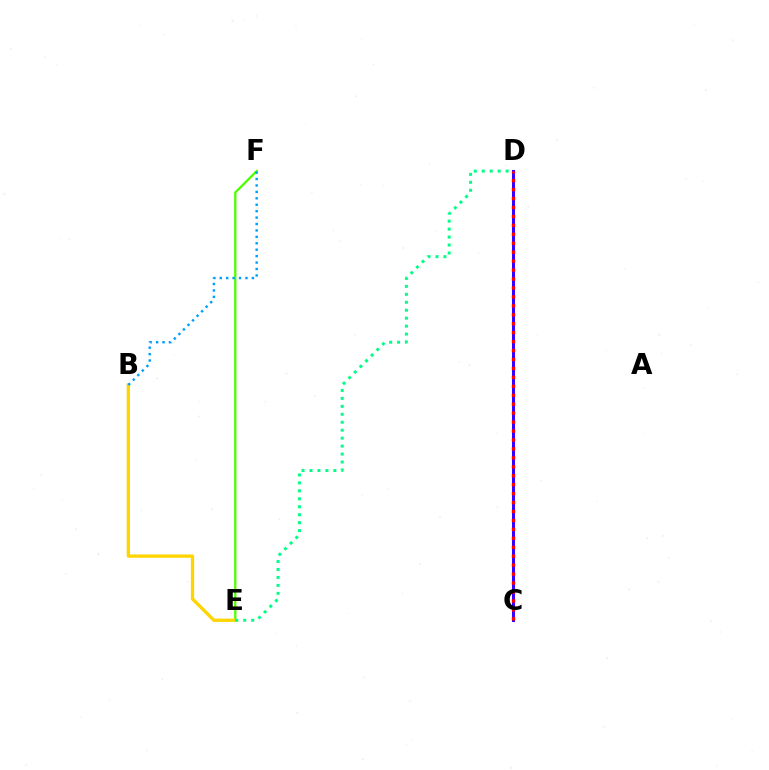{('E', 'F'): [{'color': '#4fff00', 'line_style': 'solid', 'thickness': 1.67}], ('B', 'E'): [{'color': '#ffd500', 'line_style': 'solid', 'thickness': 2.37}], ('C', 'D'): [{'color': '#ff00ed', 'line_style': 'dashed', 'thickness': 2.15}, {'color': '#3700ff', 'line_style': 'solid', 'thickness': 2.18}, {'color': '#ff0000', 'line_style': 'dotted', 'thickness': 2.43}], ('B', 'F'): [{'color': '#009eff', 'line_style': 'dotted', 'thickness': 1.75}], ('D', 'E'): [{'color': '#00ff86', 'line_style': 'dotted', 'thickness': 2.16}]}